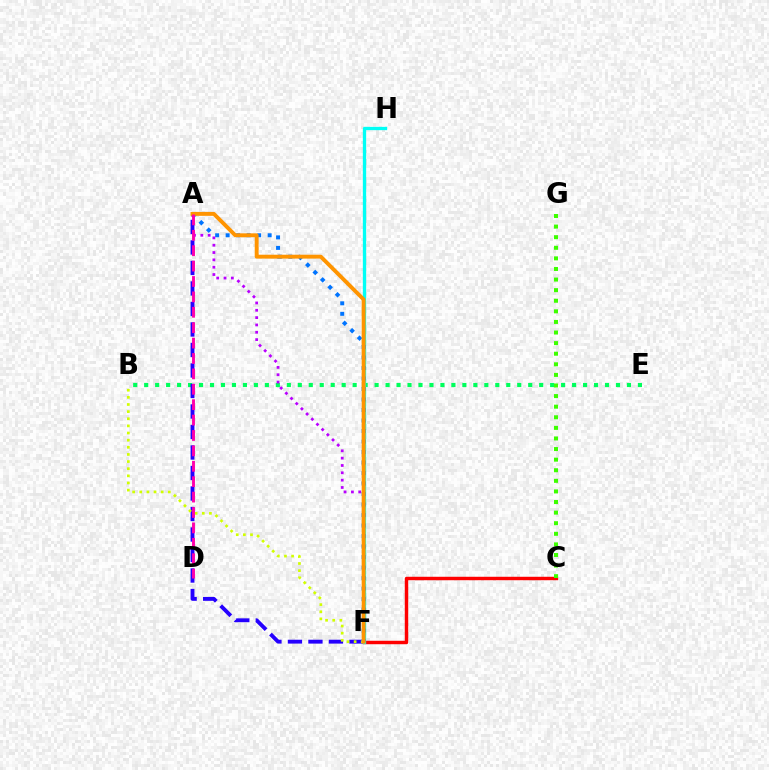{('B', 'E'): [{'color': '#00ff5c', 'line_style': 'dotted', 'thickness': 2.98}], ('A', 'F'): [{'color': '#b900ff', 'line_style': 'dotted', 'thickness': 1.99}, {'color': '#2500ff', 'line_style': 'dashed', 'thickness': 2.79}, {'color': '#0074ff', 'line_style': 'dotted', 'thickness': 2.85}, {'color': '#ff9400', 'line_style': 'solid', 'thickness': 2.81}], ('C', 'F'): [{'color': '#ff0000', 'line_style': 'solid', 'thickness': 2.48}], ('B', 'F'): [{'color': '#d1ff00', 'line_style': 'dotted', 'thickness': 1.94}], ('C', 'G'): [{'color': '#3dff00', 'line_style': 'dotted', 'thickness': 2.88}], ('F', 'H'): [{'color': '#00fff6', 'line_style': 'solid', 'thickness': 2.39}], ('A', 'D'): [{'color': '#ff00ac', 'line_style': 'dashed', 'thickness': 2.09}]}